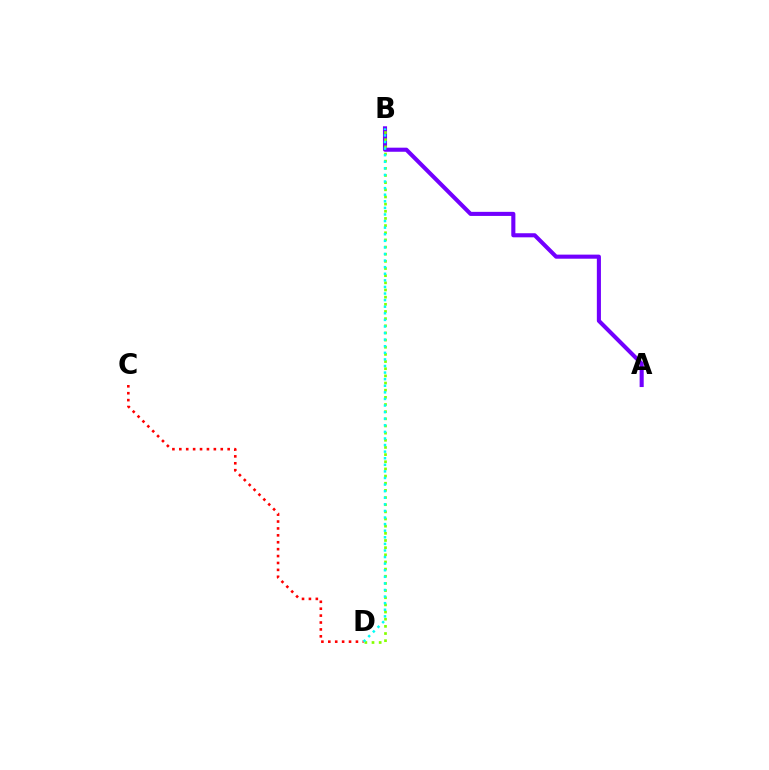{('A', 'B'): [{'color': '#7200ff', 'line_style': 'solid', 'thickness': 2.94}], ('B', 'D'): [{'color': '#84ff00', 'line_style': 'dotted', 'thickness': 1.94}, {'color': '#00fff6', 'line_style': 'dotted', 'thickness': 1.79}], ('C', 'D'): [{'color': '#ff0000', 'line_style': 'dotted', 'thickness': 1.88}]}